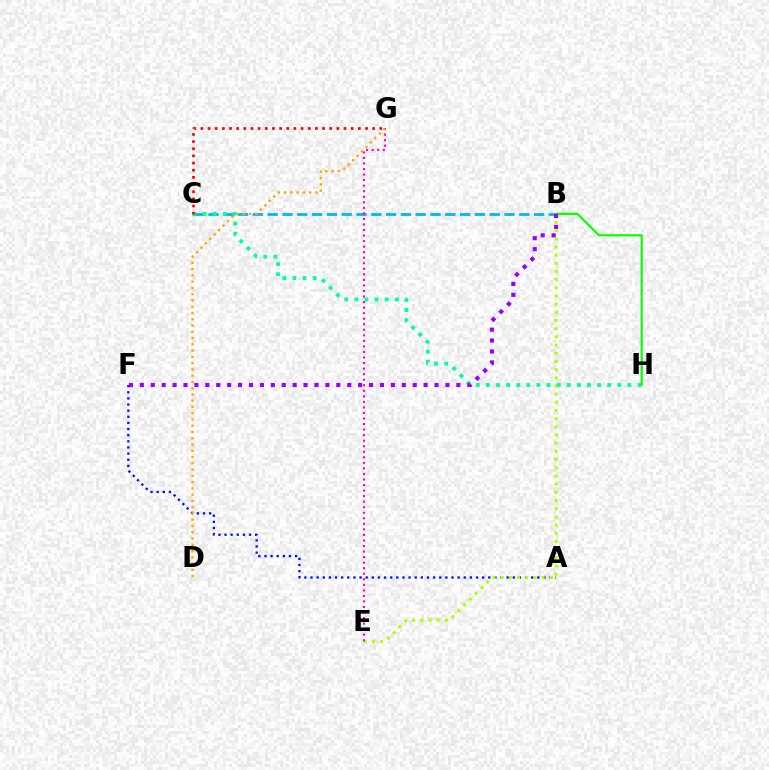{('A', 'F'): [{'color': '#0010ff', 'line_style': 'dotted', 'thickness': 1.67}], ('B', 'E'): [{'color': '#b3ff00', 'line_style': 'dotted', 'thickness': 2.22}], ('B', 'C'): [{'color': '#00b5ff', 'line_style': 'dashed', 'thickness': 2.01}], ('C', 'H'): [{'color': '#00ff9d', 'line_style': 'dotted', 'thickness': 2.75}], ('B', 'H'): [{'color': '#08ff00', 'line_style': 'solid', 'thickness': 1.54}], ('E', 'G'): [{'color': '#ff00bd', 'line_style': 'dotted', 'thickness': 1.51}], ('D', 'G'): [{'color': '#ffa500', 'line_style': 'dotted', 'thickness': 1.7}], ('B', 'F'): [{'color': '#9b00ff', 'line_style': 'dotted', 'thickness': 2.97}], ('C', 'G'): [{'color': '#ff0000', 'line_style': 'dotted', 'thickness': 1.94}]}